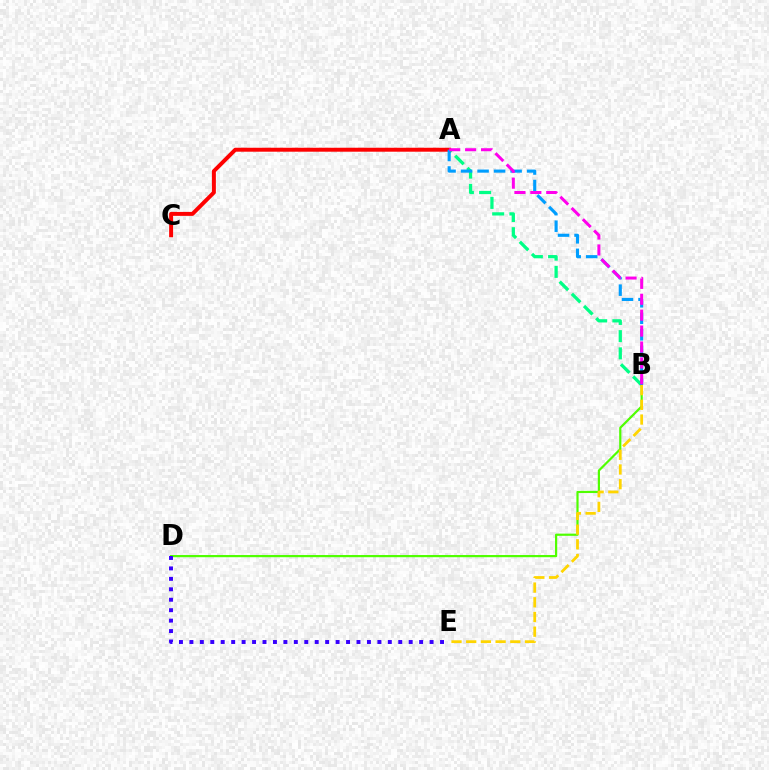{('A', 'B'): [{'color': '#00ff86', 'line_style': 'dashed', 'thickness': 2.34}, {'color': '#009eff', 'line_style': 'dashed', 'thickness': 2.24}, {'color': '#ff00ed', 'line_style': 'dashed', 'thickness': 2.16}], ('A', 'C'): [{'color': '#ff0000', 'line_style': 'solid', 'thickness': 2.85}], ('B', 'D'): [{'color': '#4fff00', 'line_style': 'solid', 'thickness': 1.58}], ('D', 'E'): [{'color': '#3700ff', 'line_style': 'dotted', 'thickness': 2.84}], ('B', 'E'): [{'color': '#ffd500', 'line_style': 'dashed', 'thickness': 2.0}]}